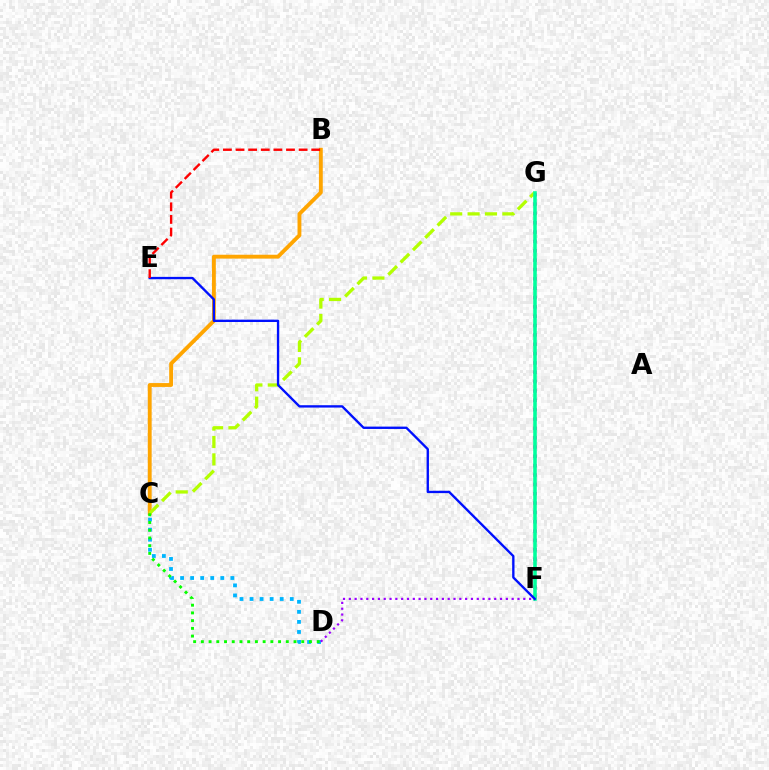{('F', 'G'): [{'color': '#ff00bd', 'line_style': 'dotted', 'thickness': 2.54}, {'color': '#00ff9d', 'line_style': 'solid', 'thickness': 2.57}], ('B', 'C'): [{'color': '#ffa500', 'line_style': 'solid', 'thickness': 2.78}], ('C', 'G'): [{'color': '#b3ff00', 'line_style': 'dashed', 'thickness': 2.36}], ('E', 'F'): [{'color': '#0010ff', 'line_style': 'solid', 'thickness': 1.69}], ('C', 'D'): [{'color': '#00b5ff', 'line_style': 'dotted', 'thickness': 2.73}, {'color': '#08ff00', 'line_style': 'dotted', 'thickness': 2.1}], ('B', 'E'): [{'color': '#ff0000', 'line_style': 'dashed', 'thickness': 1.71}], ('D', 'F'): [{'color': '#9b00ff', 'line_style': 'dotted', 'thickness': 1.58}]}